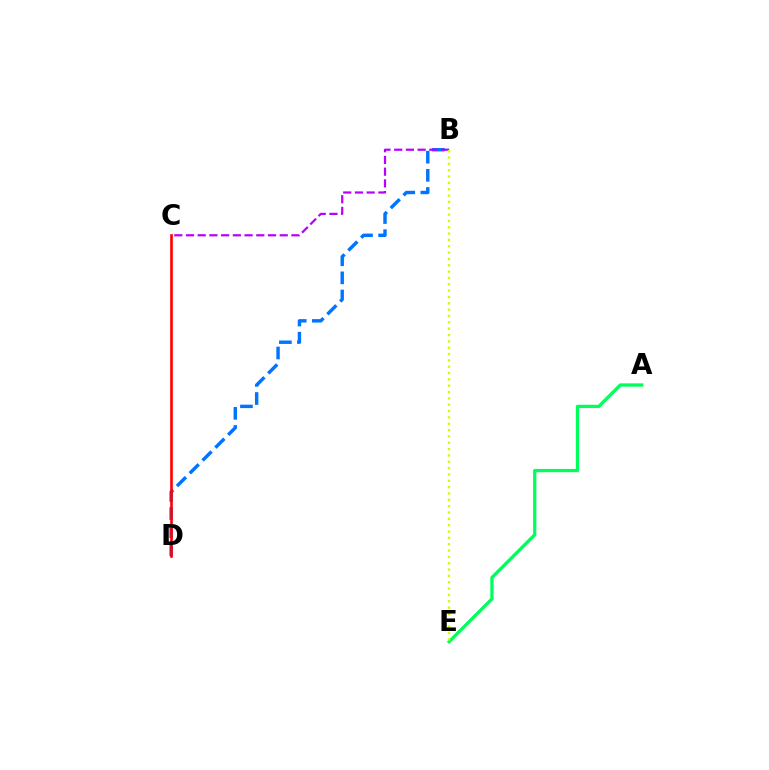{('A', 'E'): [{'color': '#00ff5c', 'line_style': 'solid', 'thickness': 2.36}], ('B', 'D'): [{'color': '#0074ff', 'line_style': 'dashed', 'thickness': 2.46}], ('B', 'C'): [{'color': '#b900ff', 'line_style': 'dashed', 'thickness': 1.59}], ('B', 'E'): [{'color': '#d1ff00', 'line_style': 'dotted', 'thickness': 1.72}], ('C', 'D'): [{'color': '#ff0000', 'line_style': 'solid', 'thickness': 1.89}]}